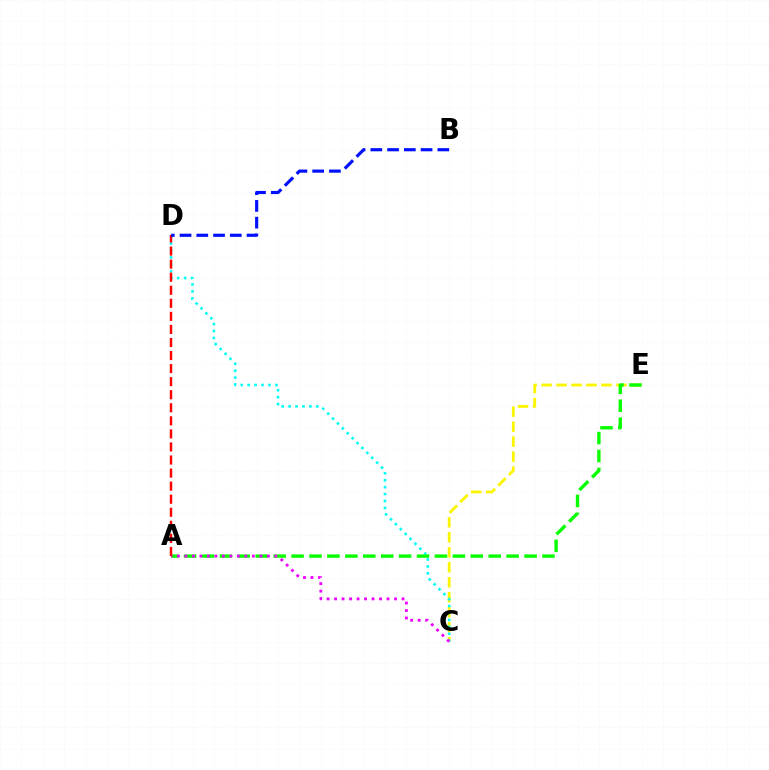{('C', 'E'): [{'color': '#fcf500', 'line_style': 'dashed', 'thickness': 2.03}], ('C', 'D'): [{'color': '#00fff6', 'line_style': 'dotted', 'thickness': 1.88}], ('A', 'E'): [{'color': '#08ff00', 'line_style': 'dashed', 'thickness': 2.43}], ('A', 'C'): [{'color': '#ee00ff', 'line_style': 'dotted', 'thickness': 2.04}], ('A', 'D'): [{'color': '#ff0000', 'line_style': 'dashed', 'thickness': 1.77}], ('B', 'D'): [{'color': '#0010ff', 'line_style': 'dashed', 'thickness': 2.28}]}